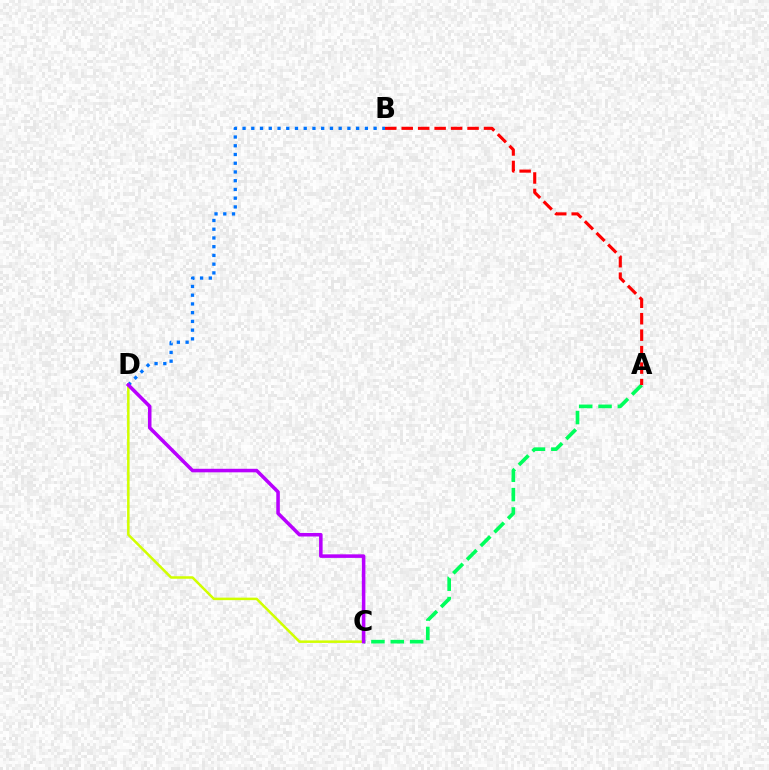{('C', 'D'): [{'color': '#d1ff00', 'line_style': 'solid', 'thickness': 1.81}, {'color': '#b900ff', 'line_style': 'solid', 'thickness': 2.55}], ('B', 'D'): [{'color': '#0074ff', 'line_style': 'dotted', 'thickness': 2.37}], ('A', 'C'): [{'color': '#00ff5c', 'line_style': 'dashed', 'thickness': 2.63}], ('A', 'B'): [{'color': '#ff0000', 'line_style': 'dashed', 'thickness': 2.24}]}